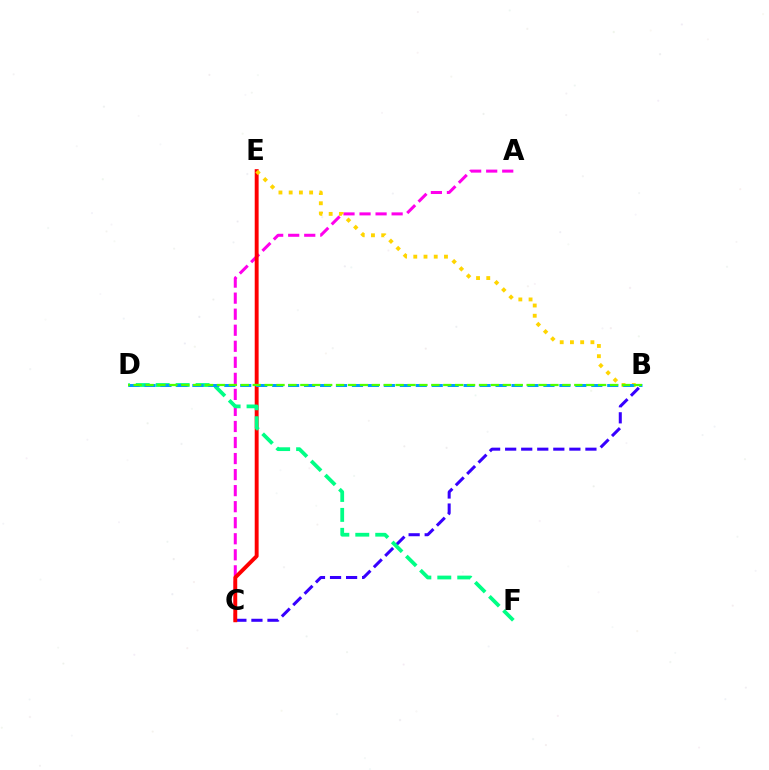{('A', 'C'): [{'color': '#ff00ed', 'line_style': 'dashed', 'thickness': 2.18}], ('B', 'C'): [{'color': '#3700ff', 'line_style': 'dashed', 'thickness': 2.18}], ('C', 'E'): [{'color': '#ff0000', 'line_style': 'solid', 'thickness': 2.81}], ('B', 'E'): [{'color': '#ffd500', 'line_style': 'dotted', 'thickness': 2.78}], ('D', 'F'): [{'color': '#00ff86', 'line_style': 'dashed', 'thickness': 2.71}], ('B', 'D'): [{'color': '#009eff', 'line_style': 'dashed', 'thickness': 2.17}, {'color': '#4fff00', 'line_style': 'dashed', 'thickness': 1.62}]}